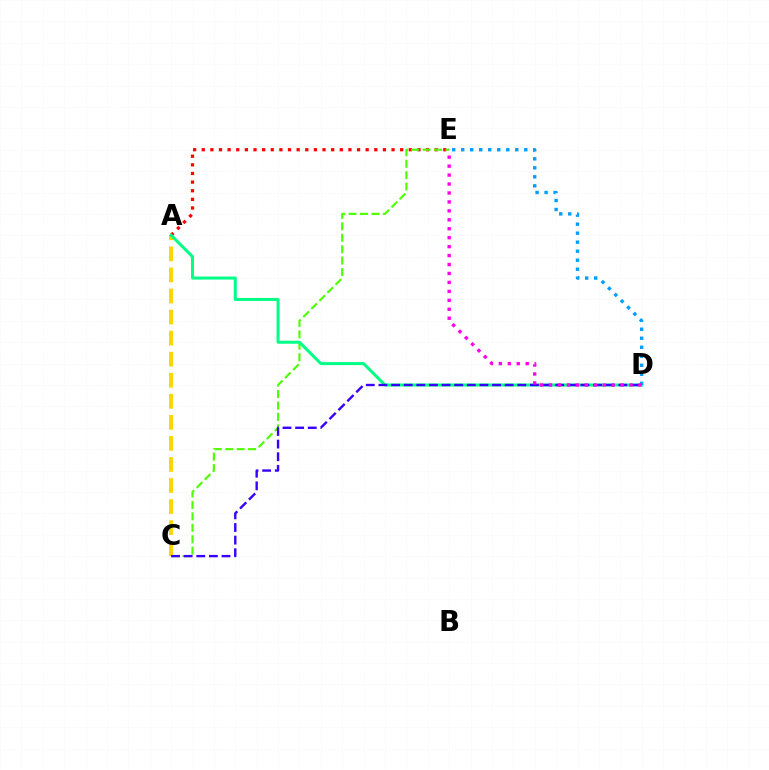{('A', 'C'): [{'color': '#ffd500', 'line_style': 'dashed', 'thickness': 2.86}], ('A', 'E'): [{'color': '#ff0000', 'line_style': 'dotted', 'thickness': 2.34}], ('C', 'E'): [{'color': '#4fff00', 'line_style': 'dashed', 'thickness': 1.55}], ('A', 'D'): [{'color': '#00ff86', 'line_style': 'solid', 'thickness': 2.18}], ('C', 'D'): [{'color': '#3700ff', 'line_style': 'dashed', 'thickness': 1.72}], ('D', 'E'): [{'color': '#009eff', 'line_style': 'dotted', 'thickness': 2.45}, {'color': '#ff00ed', 'line_style': 'dotted', 'thickness': 2.43}]}